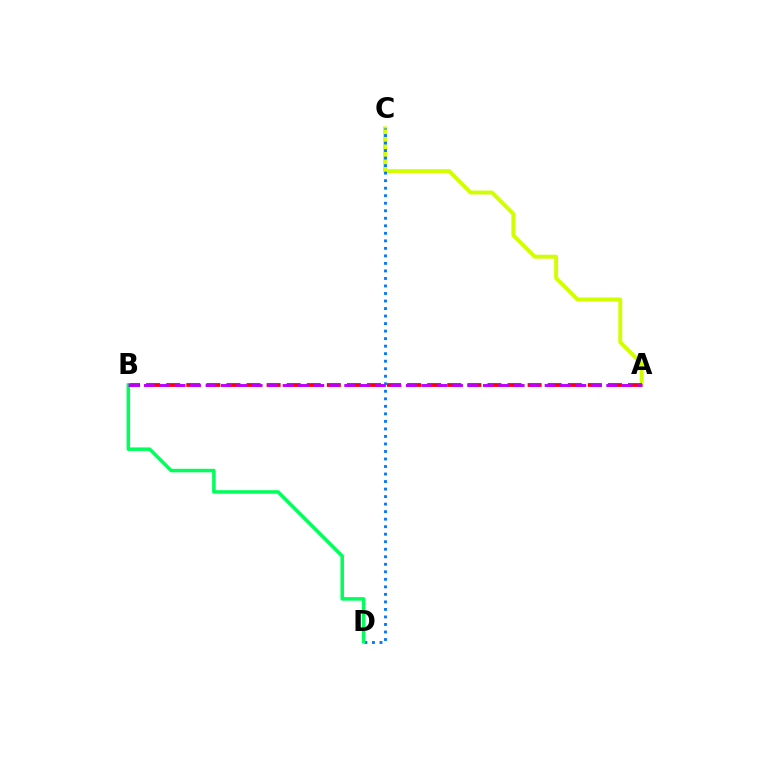{('A', 'C'): [{'color': '#d1ff00', 'line_style': 'solid', 'thickness': 2.81}], ('C', 'D'): [{'color': '#0074ff', 'line_style': 'dotted', 'thickness': 2.04}], ('A', 'B'): [{'color': '#ff0000', 'line_style': 'dashed', 'thickness': 2.73}, {'color': '#b900ff', 'line_style': 'dashed', 'thickness': 2.09}], ('B', 'D'): [{'color': '#00ff5c', 'line_style': 'solid', 'thickness': 2.53}]}